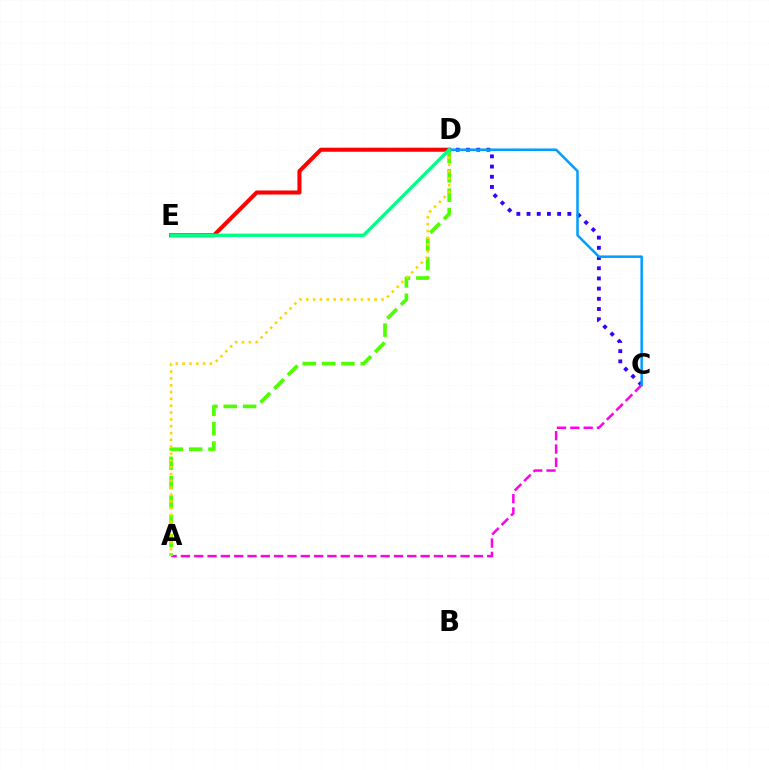{('C', 'D'): [{'color': '#3700ff', 'line_style': 'dotted', 'thickness': 2.77}, {'color': '#009eff', 'line_style': 'solid', 'thickness': 1.82}], ('A', 'C'): [{'color': '#ff00ed', 'line_style': 'dashed', 'thickness': 1.81}], ('A', 'D'): [{'color': '#4fff00', 'line_style': 'dashed', 'thickness': 2.63}, {'color': '#ffd500', 'line_style': 'dotted', 'thickness': 1.86}], ('D', 'E'): [{'color': '#ff0000', 'line_style': 'solid', 'thickness': 2.92}, {'color': '#00ff86', 'line_style': 'solid', 'thickness': 2.41}]}